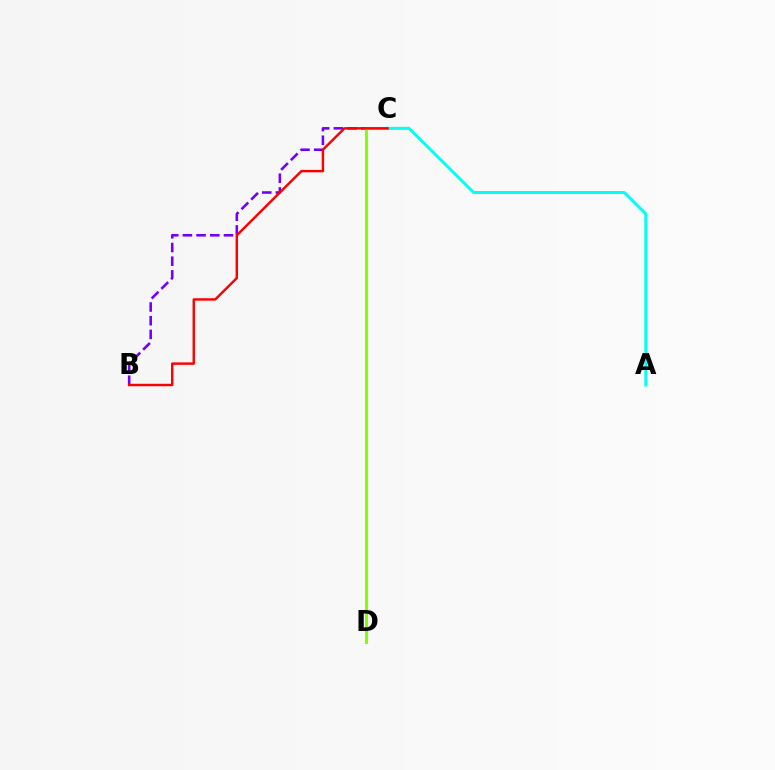{('B', 'C'): [{'color': '#7200ff', 'line_style': 'dashed', 'thickness': 1.86}, {'color': '#ff0000', 'line_style': 'solid', 'thickness': 1.75}], ('C', 'D'): [{'color': '#84ff00', 'line_style': 'solid', 'thickness': 2.19}], ('A', 'C'): [{'color': '#00fff6', 'line_style': 'solid', 'thickness': 2.15}]}